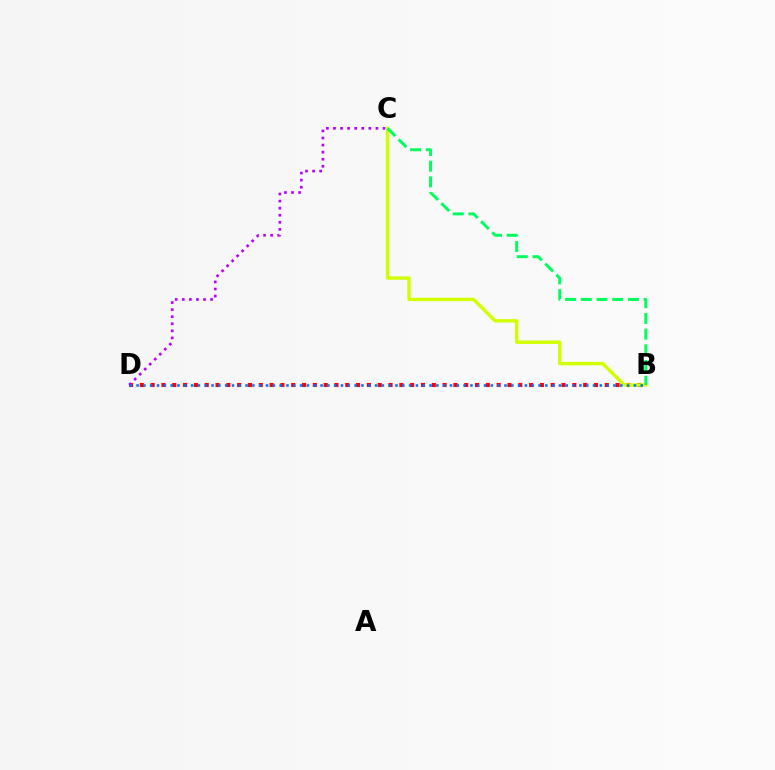{('B', 'D'): [{'color': '#ff0000', 'line_style': 'dotted', 'thickness': 2.94}, {'color': '#0074ff', 'line_style': 'dotted', 'thickness': 1.85}], ('C', 'D'): [{'color': '#b900ff', 'line_style': 'dotted', 'thickness': 1.92}], ('B', 'C'): [{'color': '#d1ff00', 'line_style': 'solid', 'thickness': 2.46}, {'color': '#00ff5c', 'line_style': 'dashed', 'thickness': 2.13}]}